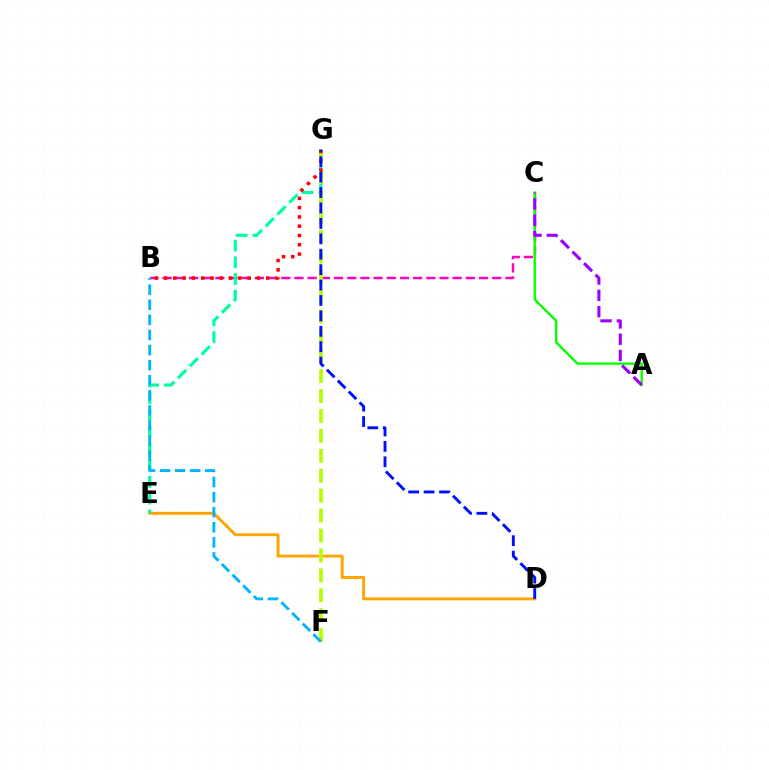{('D', 'E'): [{'color': '#ffa500', 'line_style': 'solid', 'thickness': 2.11}], ('B', 'C'): [{'color': '#ff00bd', 'line_style': 'dashed', 'thickness': 1.79}], ('E', 'G'): [{'color': '#00ff9d', 'line_style': 'dashed', 'thickness': 2.27}], ('A', 'C'): [{'color': '#08ff00', 'line_style': 'solid', 'thickness': 1.7}, {'color': '#9b00ff', 'line_style': 'dashed', 'thickness': 2.22}], ('F', 'G'): [{'color': '#b3ff00', 'line_style': 'dashed', 'thickness': 2.71}], ('B', 'G'): [{'color': '#ff0000', 'line_style': 'dotted', 'thickness': 2.52}], ('D', 'G'): [{'color': '#0010ff', 'line_style': 'dashed', 'thickness': 2.09}], ('B', 'F'): [{'color': '#00b5ff', 'line_style': 'dashed', 'thickness': 2.05}]}